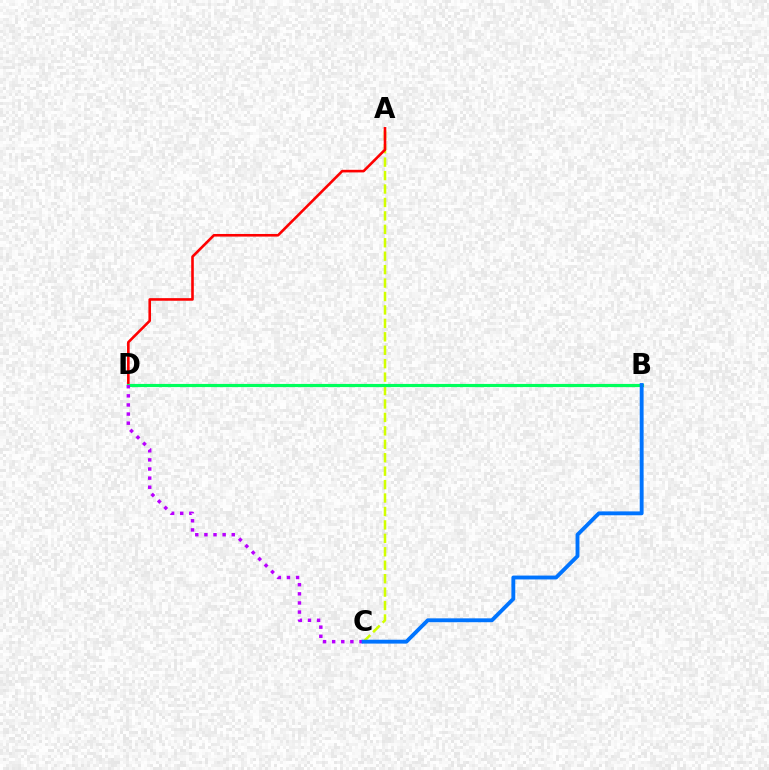{('A', 'C'): [{'color': '#d1ff00', 'line_style': 'dashed', 'thickness': 1.83}], ('A', 'D'): [{'color': '#ff0000', 'line_style': 'solid', 'thickness': 1.87}], ('B', 'D'): [{'color': '#00ff5c', 'line_style': 'solid', 'thickness': 2.27}], ('C', 'D'): [{'color': '#b900ff', 'line_style': 'dotted', 'thickness': 2.48}], ('B', 'C'): [{'color': '#0074ff', 'line_style': 'solid', 'thickness': 2.79}]}